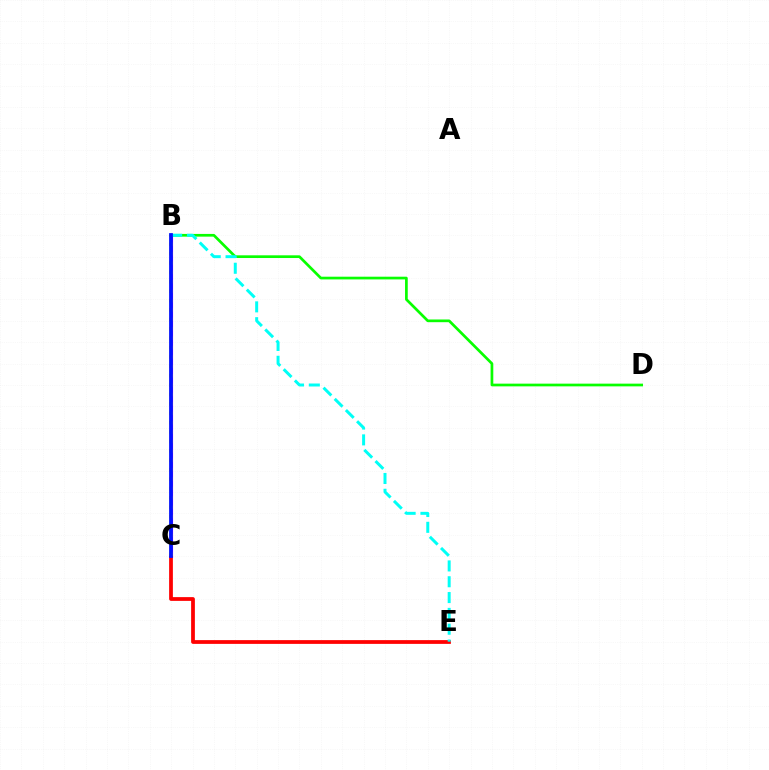{('B', 'C'): [{'color': '#ee00ff', 'line_style': 'solid', 'thickness': 2.26}, {'color': '#fcf500', 'line_style': 'dotted', 'thickness': 2.55}, {'color': '#0010ff', 'line_style': 'solid', 'thickness': 2.7}], ('C', 'E'): [{'color': '#ff0000', 'line_style': 'solid', 'thickness': 2.7}], ('B', 'D'): [{'color': '#08ff00', 'line_style': 'solid', 'thickness': 1.95}], ('B', 'E'): [{'color': '#00fff6', 'line_style': 'dashed', 'thickness': 2.15}]}